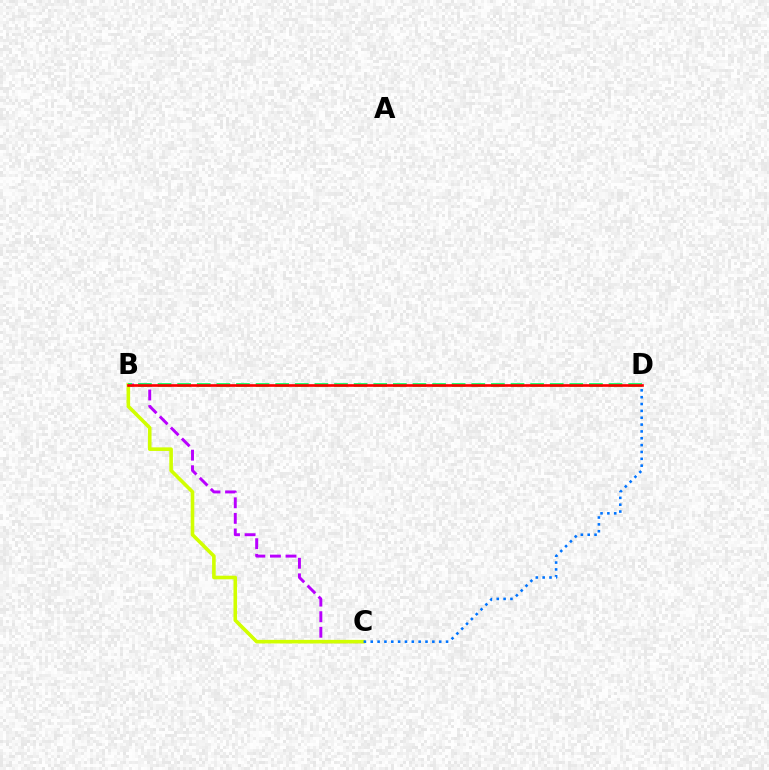{('B', 'C'): [{'color': '#b900ff', 'line_style': 'dashed', 'thickness': 2.12}, {'color': '#d1ff00', 'line_style': 'solid', 'thickness': 2.59}], ('C', 'D'): [{'color': '#0074ff', 'line_style': 'dotted', 'thickness': 1.86}], ('B', 'D'): [{'color': '#00ff5c', 'line_style': 'dashed', 'thickness': 2.66}, {'color': '#ff0000', 'line_style': 'solid', 'thickness': 1.92}]}